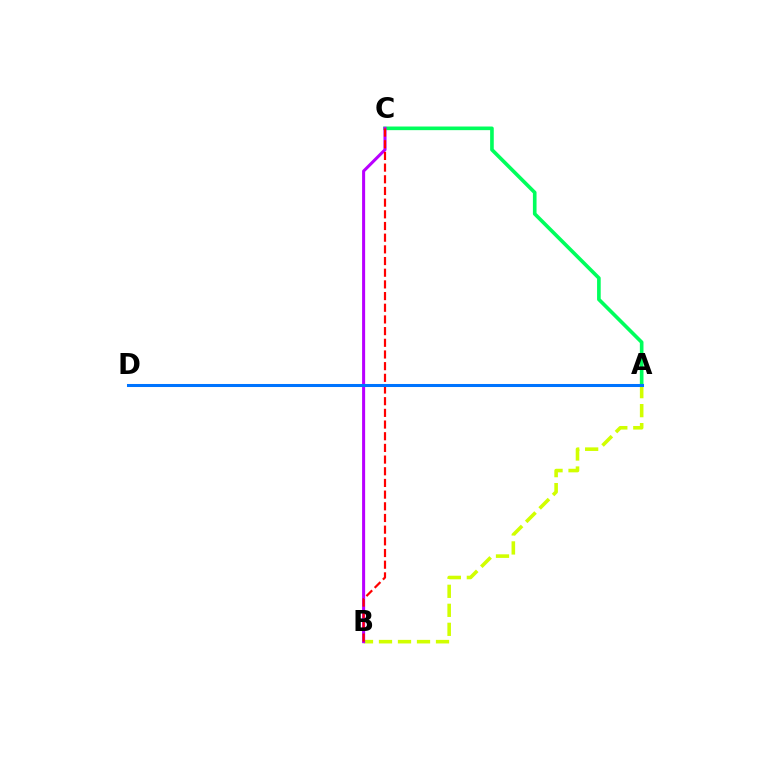{('A', 'B'): [{'color': '#d1ff00', 'line_style': 'dashed', 'thickness': 2.58}], ('A', 'C'): [{'color': '#00ff5c', 'line_style': 'solid', 'thickness': 2.62}], ('B', 'C'): [{'color': '#b900ff', 'line_style': 'solid', 'thickness': 2.19}, {'color': '#ff0000', 'line_style': 'dashed', 'thickness': 1.59}], ('A', 'D'): [{'color': '#0074ff', 'line_style': 'solid', 'thickness': 2.19}]}